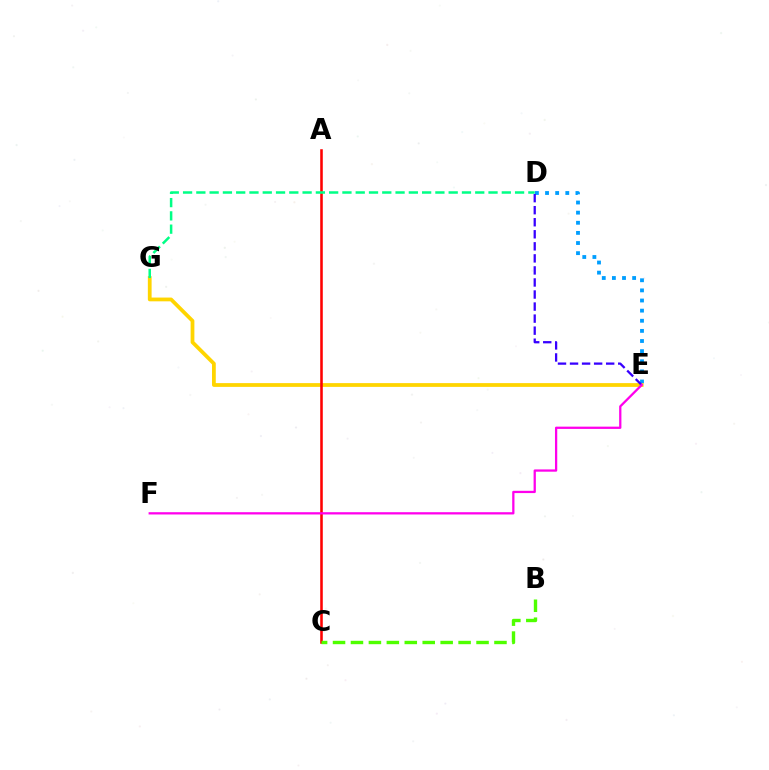{('D', 'E'): [{'color': '#009eff', 'line_style': 'dotted', 'thickness': 2.75}, {'color': '#3700ff', 'line_style': 'dashed', 'thickness': 1.64}], ('E', 'G'): [{'color': '#ffd500', 'line_style': 'solid', 'thickness': 2.71}], ('A', 'C'): [{'color': '#ff0000', 'line_style': 'solid', 'thickness': 1.85}], ('B', 'C'): [{'color': '#4fff00', 'line_style': 'dashed', 'thickness': 2.44}], ('D', 'G'): [{'color': '#00ff86', 'line_style': 'dashed', 'thickness': 1.8}], ('E', 'F'): [{'color': '#ff00ed', 'line_style': 'solid', 'thickness': 1.64}]}